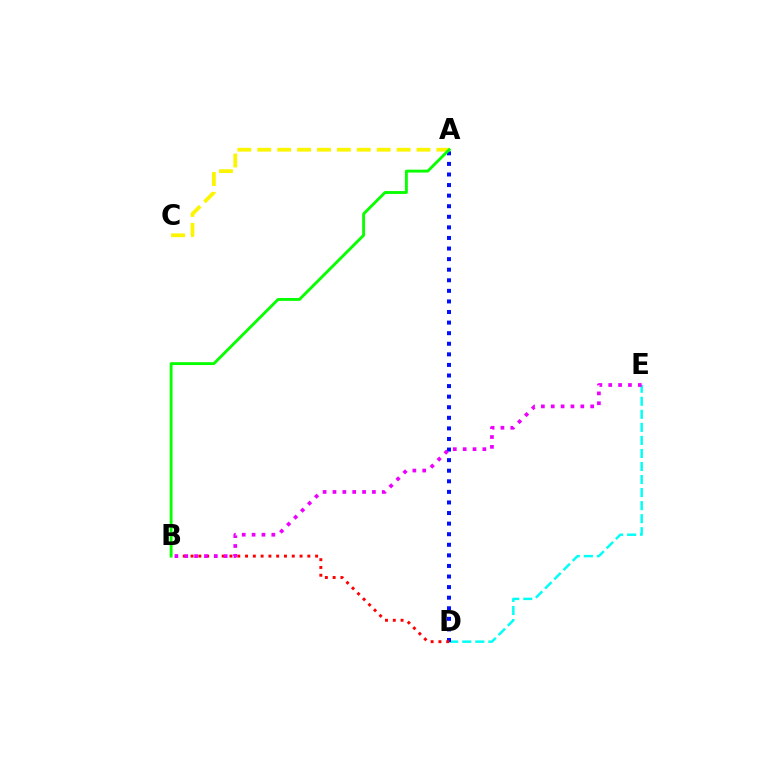{('D', 'E'): [{'color': '#00fff6', 'line_style': 'dashed', 'thickness': 1.77}], ('A', 'D'): [{'color': '#0010ff', 'line_style': 'dotted', 'thickness': 2.87}], ('B', 'D'): [{'color': '#ff0000', 'line_style': 'dotted', 'thickness': 2.12}], ('A', 'C'): [{'color': '#fcf500', 'line_style': 'dashed', 'thickness': 2.7}], ('B', 'E'): [{'color': '#ee00ff', 'line_style': 'dotted', 'thickness': 2.68}], ('A', 'B'): [{'color': '#08ff00', 'line_style': 'solid', 'thickness': 2.07}]}